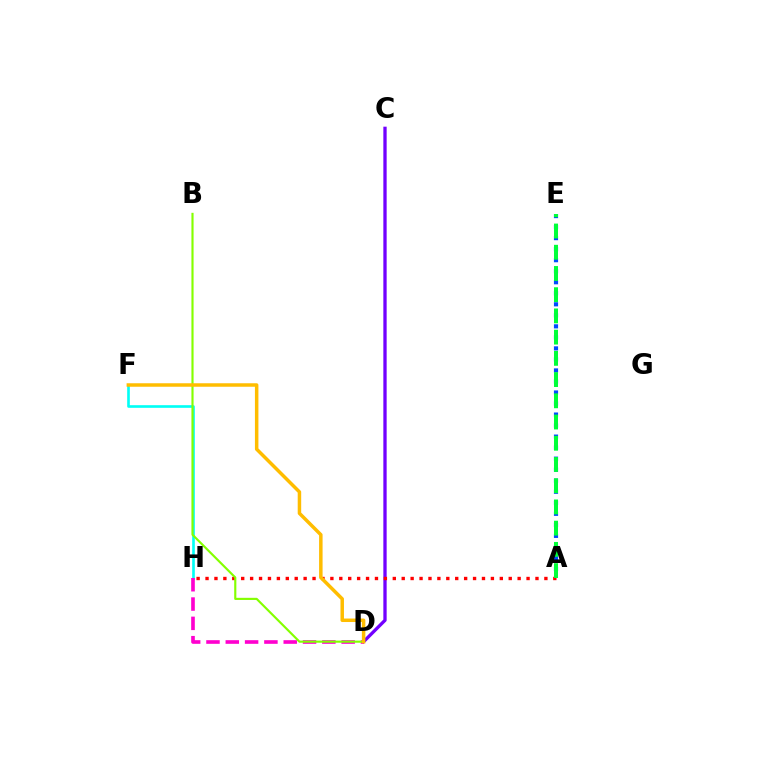{('C', 'D'): [{'color': '#7200ff', 'line_style': 'solid', 'thickness': 2.38}], ('A', 'H'): [{'color': '#ff0000', 'line_style': 'dotted', 'thickness': 2.42}], ('F', 'H'): [{'color': '#00fff6', 'line_style': 'solid', 'thickness': 1.89}], ('D', 'H'): [{'color': '#ff00cf', 'line_style': 'dashed', 'thickness': 2.62}], ('B', 'D'): [{'color': '#84ff00', 'line_style': 'solid', 'thickness': 1.54}], ('A', 'E'): [{'color': '#004bff', 'line_style': 'dotted', 'thickness': 3.0}, {'color': '#00ff39', 'line_style': 'dashed', 'thickness': 2.88}], ('D', 'F'): [{'color': '#ffbd00', 'line_style': 'solid', 'thickness': 2.51}]}